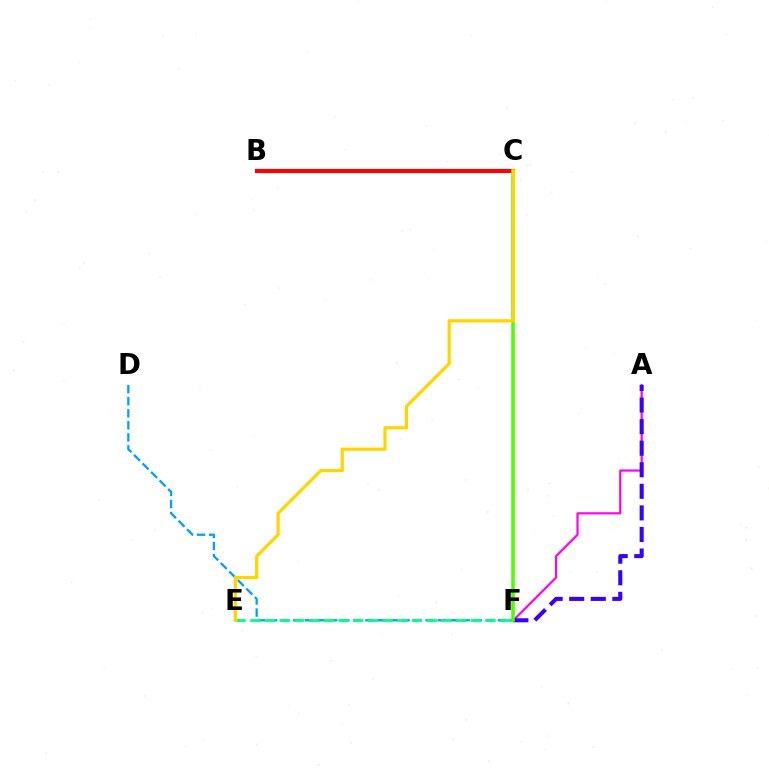{('A', 'F'): [{'color': '#ff00ed', 'line_style': 'solid', 'thickness': 1.57}, {'color': '#3700ff', 'line_style': 'dashed', 'thickness': 2.93}], ('D', 'F'): [{'color': '#009eff', 'line_style': 'dashed', 'thickness': 1.64}], ('B', 'C'): [{'color': '#ff0000', 'line_style': 'solid', 'thickness': 2.98}], ('C', 'F'): [{'color': '#4fff00', 'line_style': 'solid', 'thickness': 2.55}], ('E', 'F'): [{'color': '#00ff86', 'line_style': 'dashed', 'thickness': 2.0}], ('C', 'E'): [{'color': '#ffd500', 'line_style': 'solid', 'thickness': 2.32}]}